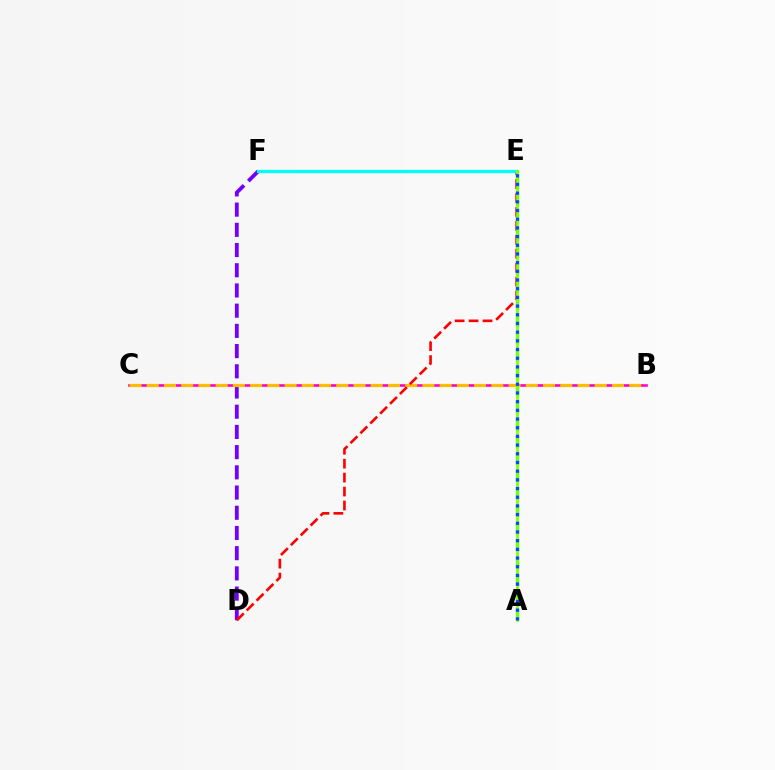{('D', 'F'): [{'color': '#7200ff', 'line_style': 'dashed', 'thickness': 2.75}], ('A', 'E'): [{'color': '#00ff39', 'line_style': 'dashed', 'thickness': 2.34}, {'color': '#84ff00', 'line_style': 'solid', 'thickness': 1.93}, {'color': '#004bff', 'line_style': 'dotted', 'thickness': 2.36}], ('B', 'C'): [{'color': '#ff00cf', 'line_style': 'solid', 'thickness': 1.89}, {'color': '#ffbd00', 'line_style': 'dashed', 'thickness': 2.34}], ('D', 'E'): [{'color': '#ff0000', 'line_style': 'dashed', 'thickness': 1.89}], ('E', 'F'): [{'color': '#00fff6', 'line_style': 'solid', 'thickness': 2.34}]}